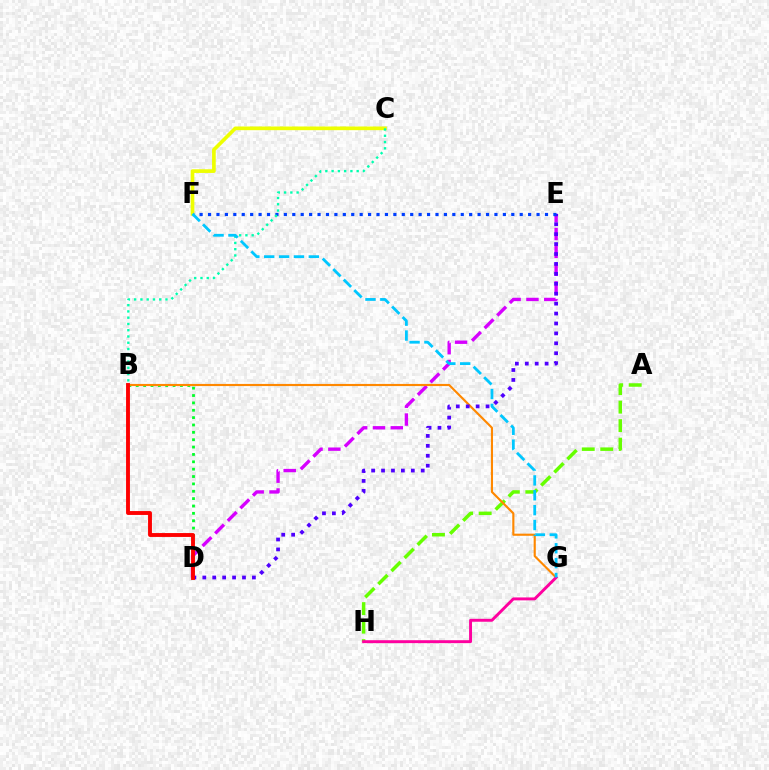{('B', 'D'): [{'color': '#00ff27', 'line_style': 'dotted', 'thickness': 2.0}, {'color': '#ff0000', 'line_style': 'solid', 'thickness': 2.8}], ('A', 'H'): [{'color': '#66ff00', 'line_style': 'dashed', 'thickness': 2.52}], ('D', 'E'): [{'color': '#d600ff', 'line_style': 'dashed', 'thickness': 2.42}, {'color': '#4f00ff', 'line_style': 'dotted', 'thickness': 2.7}], ('B', 'G'): [{'color': '#ff8800', 'line_style': 'solid', 'thickness': 1.54}], ('C', 'F'): [{'color': '#eeff00', 'line_style': 'solid', 'thickness': 2.64}], ('E', 'F'): [{'color': '#003fff', 'line_style': 'dotted', 'thickness': 2.29}], ('B', 'C'): [{'color': '#00ffaf', 'line_style': 'dotted', 'thickness': 1.7}], ('G', 'H'): [{'color': '#ff00a0', 'line_style': 'solid', 'thickness': 2.1}], ('F', 'G'): [{'color': '#00c7ff', 'line_style': 'dashed', 'thickness': 2.02}]}